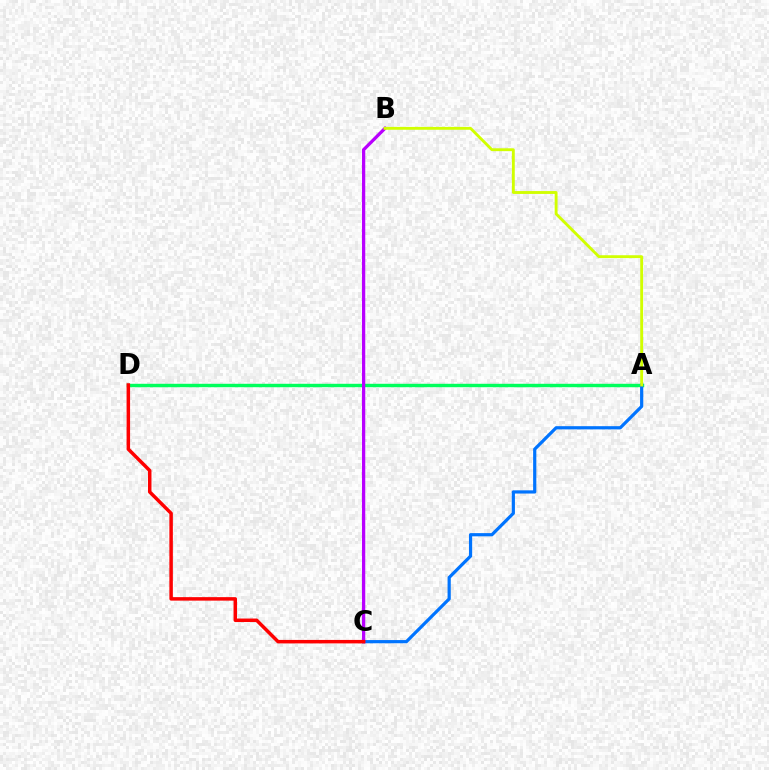{('A', 'D'): [{'color': '#00ff5c', 'line_style': 'solid', 'thickness': 2.46}], ('A', 'C'): [{'color': '#0074ff', 'line_style': 'solid', 'thickness': 2.31}], ('B', 'C'): [{'color': '#b900ff', 'line_style': 'solid', 'thickness': 2.35}], ('C', 'D'): [{'color': '#ff0000', 'line_style': 'solid', 'thickness': 2.51}], ('A', 'B'): [{'color': '#d1ff00', 'line_style': 'solid', 'thickness': 2.07}]}